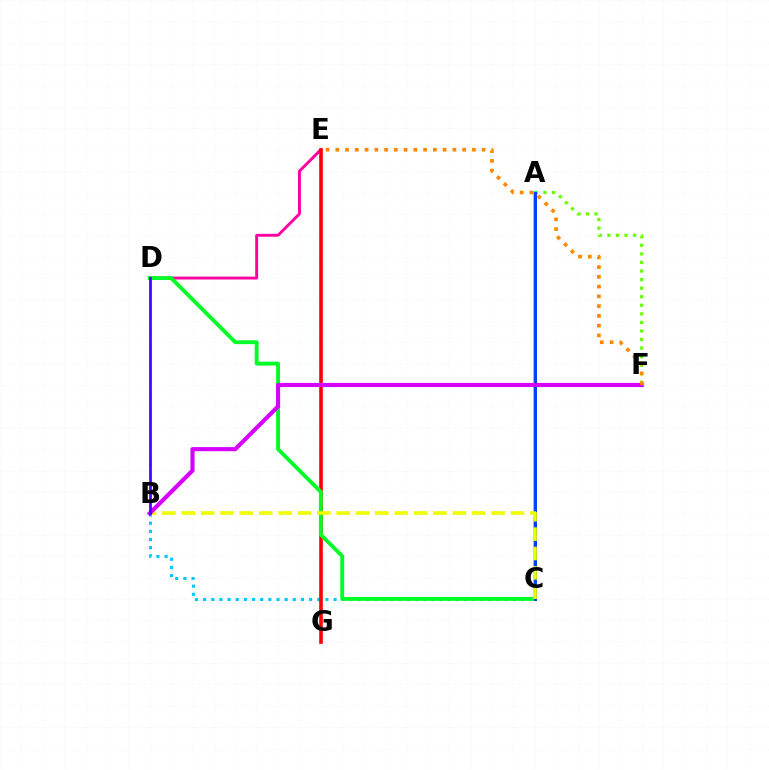{('A', 'F'): [{'color': '#66ff00', 'line_style': 'dotted', 'thickness': 2.33}], ('D', 'E'): [{'color': '#ff00a0', 'line_style': 'solid', 'thickness': 2.1}], ('B', 'C'): [{'color': '#00c7ff', 'line_style': 'dotted', 'thickness': 2.21}, {'color': '#eeff00', 'line_style': 'dashed', 'thickness': 2.63}], ('E', 'G'): [{'color': '#ff0000', 'line_style': 'solid', 'thickness': 2.6}], ('A', 'C'): [{'color': '#00ffaf', 'line_style': 'solid', 'thickness': 2.62}, {'color': '#003fff', 'line_style': 'solid', 'thickness': 2.13}], ('C', 'D'): [{'color': '#00ff27', 'line_style': 'solid', 'thickness': 2.78}], ('B', 'F'): [{'color': '#d600ff', 'line_style': 'solid', 'thickness': 2.98}], ('E', 'F'): [{'color': '#ff8800', 'line_style': 'dotted', 'thickness': 2.65}], ('B', 'D'): [{'color': '#4f00ff', 'line_style': 'solid', 'thickness': 1.98}]}